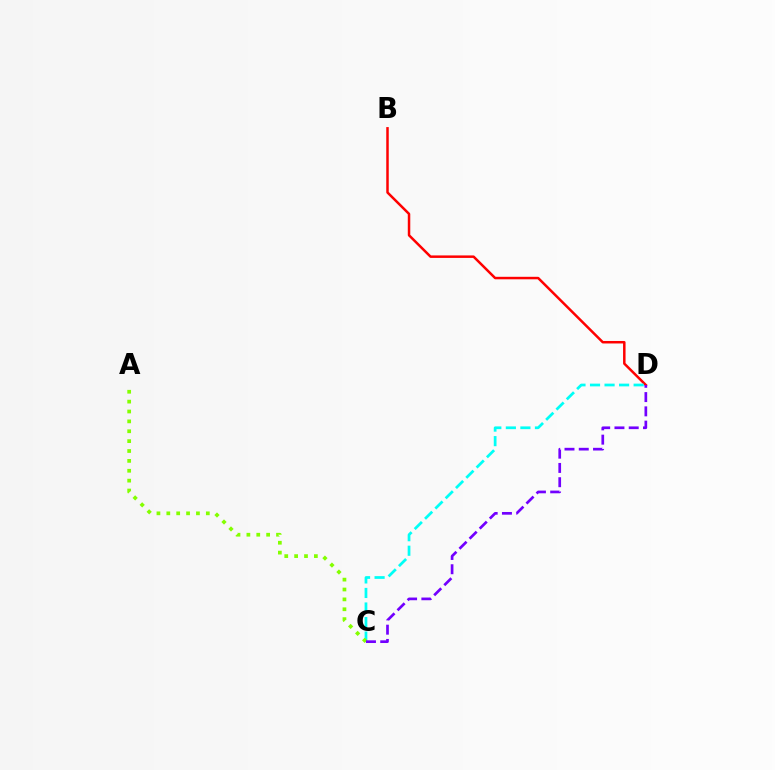{('B', 'D'): [{'color': '#ff0000', 'line_style': 'solid', 'thickness': 1.79}], ('C', 'D'): [{'color': '#00fff6', 'line_style': 'dashed', 'thickness': 1.98}, {'color': '#7200ff', 'line_style': 'dashed', 'thickness': 1.94}], ('A', 'C'): [{'color': '#84ff00', 'line_style': 'dotted', 'thickness': 2.68}]}